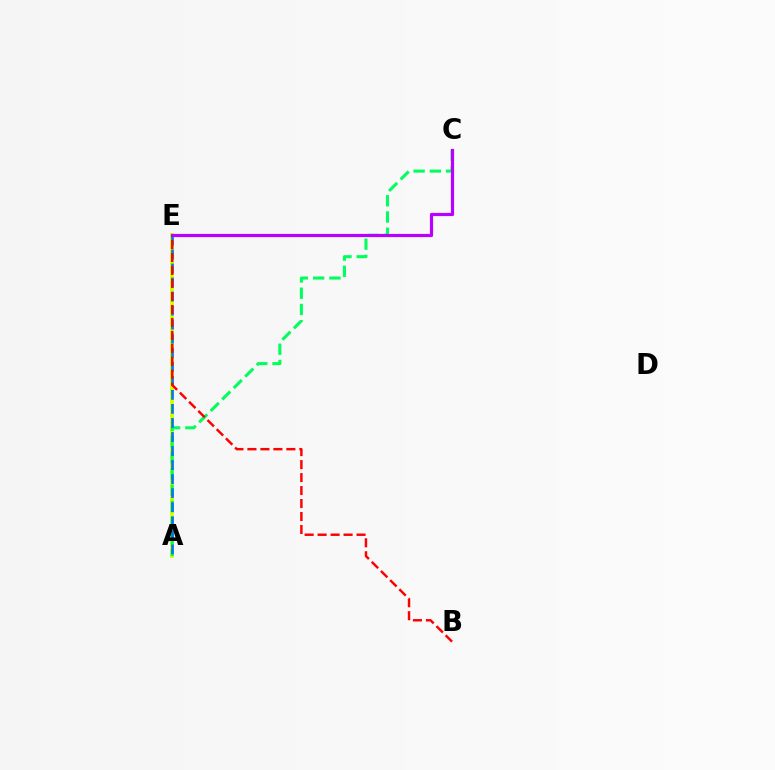{('A', 'E'): [{'color': '#d1ff00', 'line_style': 'solid', 'thickness': 2.78}, {'color': '#0074ff', 'line_style': 'dashed', 'thickness': 1.91}], ('A', 'C'): [{'color': '#00ff5c', 'line_style': 'dashed', 'thickness': 2.21}], ('B', 'E'): [{'color': '#ff0000', 'line_style': 'dashed', 'thickness': 1.76}], ('C', 'E'): [{'color': '#b900ff', 'line_style': 'solid', 'thickness': 2.3}]}